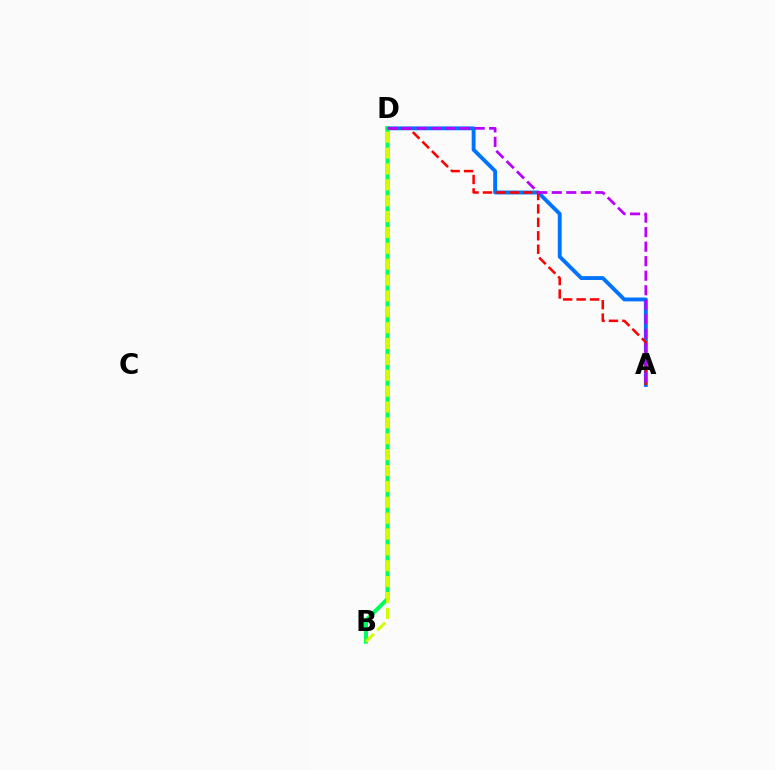{('A', 'D'): [{'color': '#0074ff', 'line_style': 'solid', 'thickness': 2.79}, {'color': '#ff0000', 'line_style': 'dashed', 'thickness': 1.82}, {'color': '#b900ff', 'line_style': 'dashed', 'thickness': 1.97}], ('B', 'D'): [{'color': '#00ff5c', 'line_style': 'solid', 'thickness': 2.88}, {'color': '#d1ff00', 'line_style': 'dashed', 'thickness': 2.16}]}